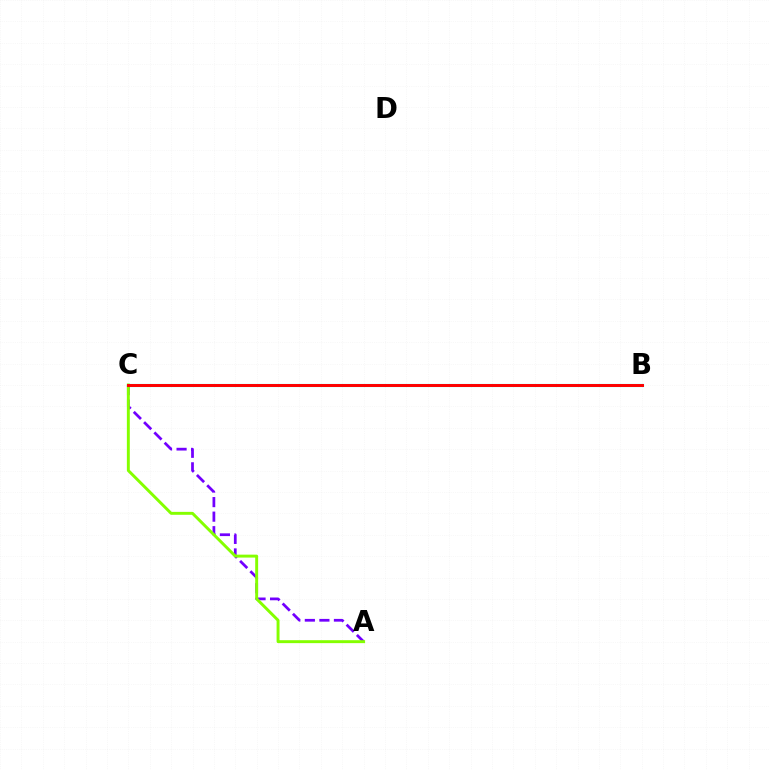{('A', 'C'): [{'color': '#7200ff', 'line_style': 'dashed', 'thickness': 1.98}, {'color': '#84ff00', 'line_style': 'solid', 'thickness': 2.11}], ('B', 'C'): [{'color': '#00fff6', 'line_style': 'solid', 'thickness': 2.27}, {'color': '#ff0000', 'line_style': 'solid', 'thickness': 2.13}]}